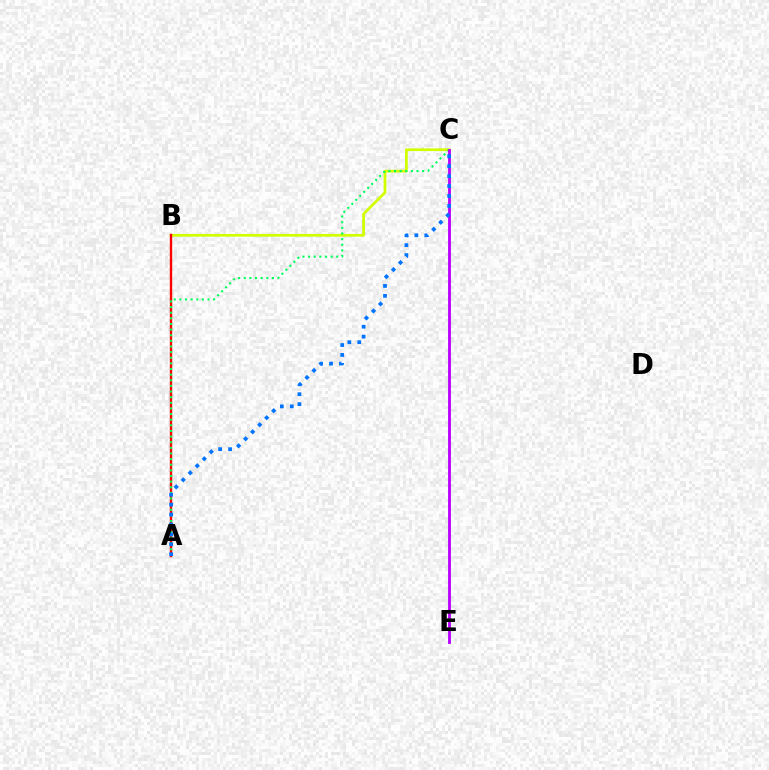{('B', 'C'): [{'color': '#d1ff00', 'line_style': 'solid', 'thickness': 1.99}], ('A', 'B'): [{'color': '#ff0000', 'line_style': 'solid', 'thickness': 1.71}], ('A', 'C'): [{'color': '#00ff5c', 'line_style': 'dotted', 'thickness': 1.53}, {'color': '#0074ff', 'line_style': 'dotted', 'thickness': 2.7}], ('C', 'E'): [{'color': '#b900ff', 'line_style': 'solid', 'thickness': 2.05}]}